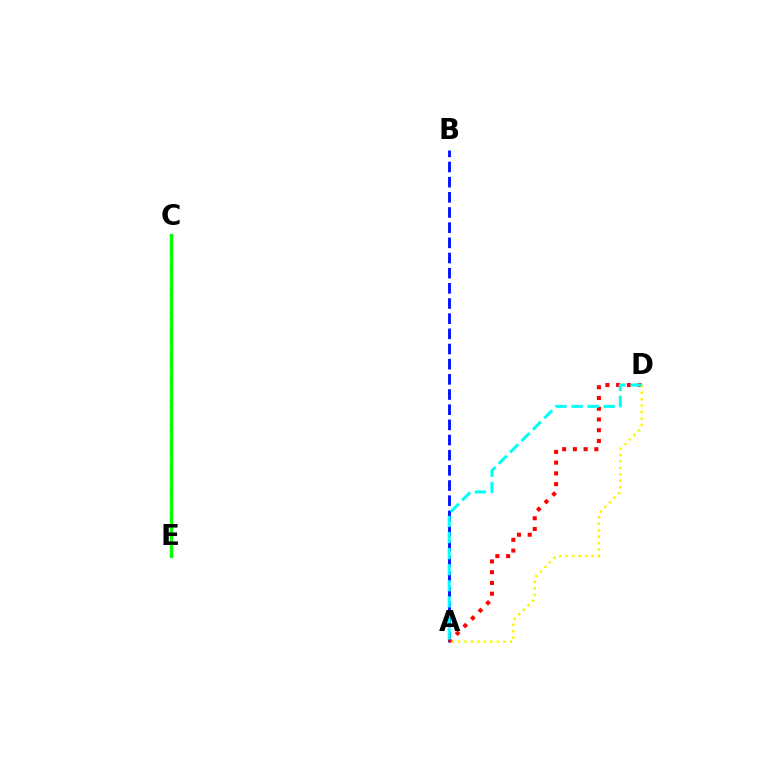{('C', 'E'): [{'color': '#ee00ff', 'line_style': 'dotted', 'thickness': 1.6}, {'color': '#08ff00', 'line_style': 'solid', 'thickness': 2.36}], ('A', 'B'): [{'color': '#0010ff', 'line_style': 'dashed', 'thickness': 2.06}], ('A', 'D'): [{'color': '#ff0000', 'line_style': 'dotted', 'thickness': 2.92}, {'color': '#fcf500', 'line_style': 'dotted', 'thickness': 1.76}, {'color': '#00fff6', 'line_style': 'dashed', 'thickness': 2.18}]}